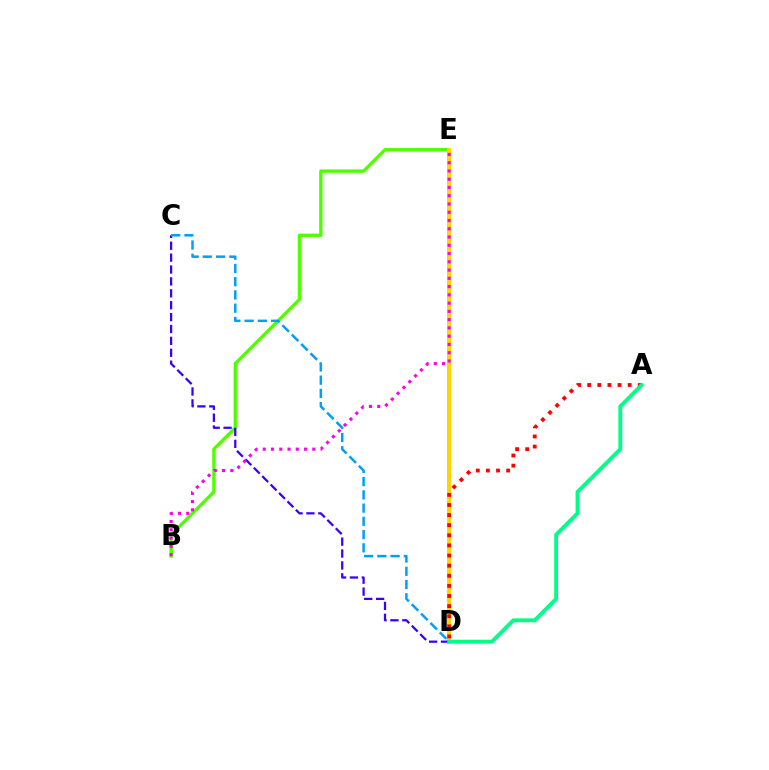{('B', 'E'): [{'color': '#4fff00', 'line_style': 'solid', 'thickness': 2.39}, {'color': '#ff00ed', 'line_style': 'dotted', 'thickness': 2.24}], ('D', 'E'): [{'color': '#ffd500', 'line_style': 'solid', 'thickness': 2.89}], ('C', 'D'): [{'color': '#3700ff', 'line_style': 'dashed', 'thickness': 1.62}, {'color': '#009eff', 'line_style': 'dashed', 'thickness': 1.8}], ('A', 'D'): [{'color': '#ff0000', 'line_style': 'dotted', 'thickness': 2.75}, {'color': '#00ff86', 'line_style': 'solid', 'thickness': 2.78}]}